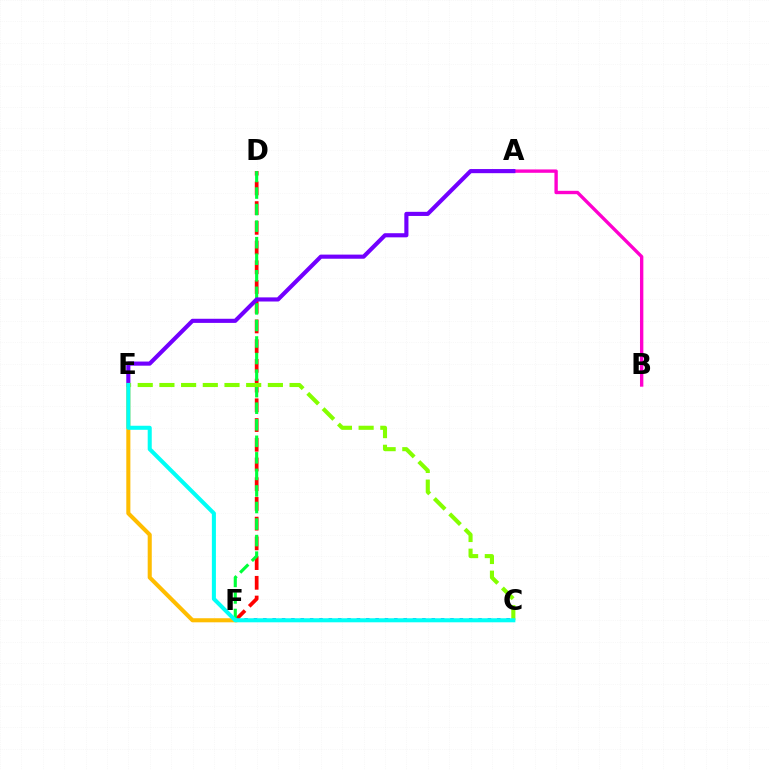{('D', 'F'): [{'color': '#ff0000', 'line_style': 'dashed', 'thickness': 2.68}, {'color': '#00ff39', 'line_style': 'dashed', 'thickness': 2.25}], ('A', 'B'): [{'color': '#ff00cf', 'line_style': 'solid', 'thickness': 2.42}], ('A', 'E'): [{'color': '#7200ff', 'line_style': 'solid', 'thickness': 2.97}], ('C', 'F'): [{'color': '#004bff', 'line_style': 'dotted', 'thickness': 2.54}], ('C', 'E'): [{'color': '#84ff00', 'line_style': 'dashed', 'thickness': 2.95}, {'color': '#00fff6', 'line_style': 'solid', 'thickness': 2.91}], ('E', 'F'): [{'color': '#ffbd00', 'line_style': 'solid', 'thickness': 2.93}]}